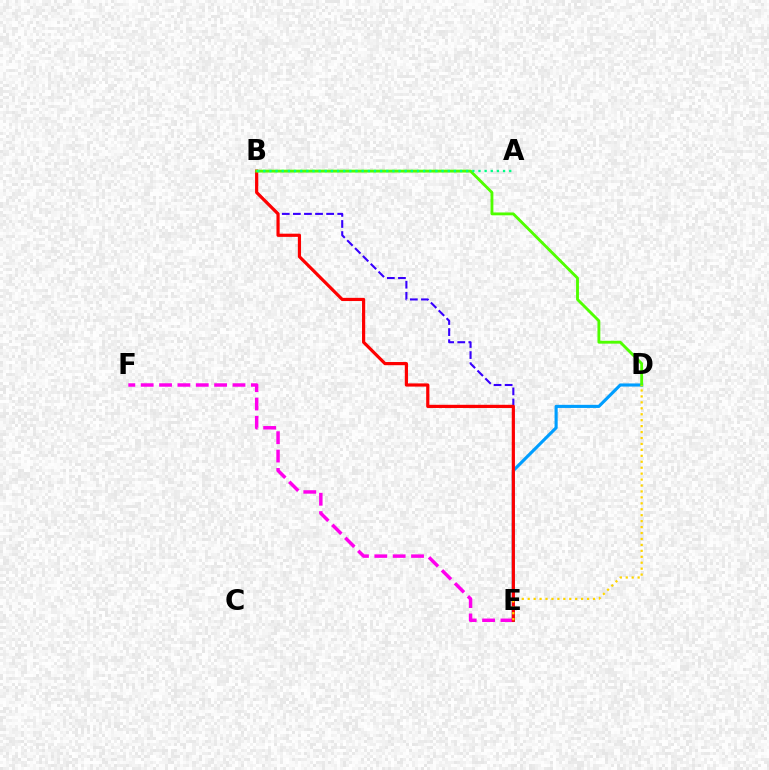{('B', 'E'): [{'color': '#3700ff', 'line_style': 'dashed', 'thickness': 1.51}, {'color': '#ff0000', 'line_style': 'solid', 'thickness': 2.29}], ('D', 'E'): [{'color': '#009eff', 'line_style': 'solid', 'thickness': 2.25}, {'color': '#ffd500', 'line_style': 'dotted', 'thickness': 1.61}], ('E', 'F'): [{'color': '#ff00ed', 'line_style': 'dashed', 'thickness': 2.49}], ('B', 'D'): [{'color': '#4fff00', 'line_style': 'solid', 'thickness': 2.06}], ('A', 'B'): [{'color': '#00ff86', 'line_style': 'dotted', 'thickness': 1.67}]}